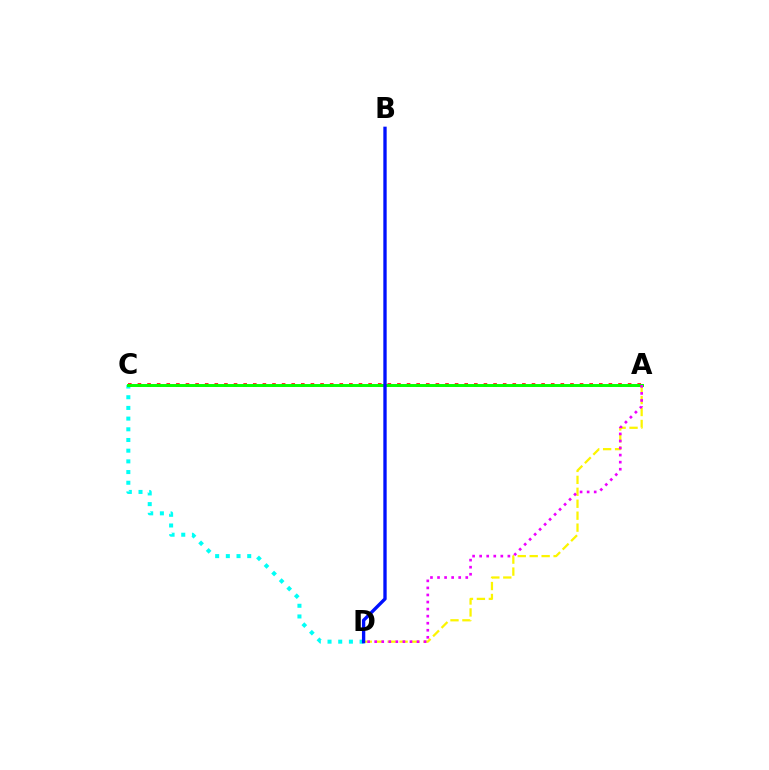{('A', 'C'): [{'color': '#ff0000', 'line_style': 'dotted', 'thickness': 2.61}, {'color': '#08ff00', 'line_style': 'solid', 'thickness': 2.13}], ('A', 'D'): [{'color': '#fcf500', 'line_style': 'dashed', 'thickness': 1.62}, {'color': '#ee00ff', 'line_style': 'dotted', 'thickness': 1.92}], ('C', 'D'): [{'color': '#00fff6', 'line_style': 'dotted', 'thickness': 2.9}], ('B', 'D'): [{'color': '#0010ff', 'line_style': 'solid', 'thickness': 2.4}]}